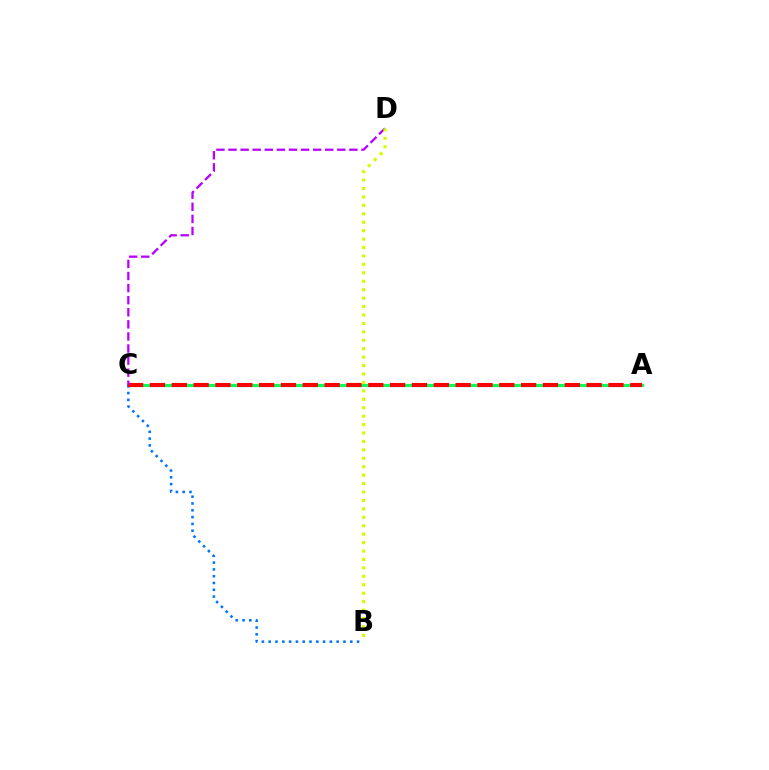{('A', 'C'): [{'color': '#00ff5c', 'line_style': 'solid', 'thickness': 2.27}, {'color': '#ff0000', 'line_style': 'dashed', 'thickness': 2.97}], ('B', 'C'): [{'color': '#0074ff', 'line_style': 'dotted', 'thickness': 1.85}], ('C', 'D'): [{'color': '#b900ff', 'line_style': 'dashed', 'thickness': 1.64}], ('B', 'D'): [{'color': '#d1ff00', 'line_style': 'dotted', 'thickness': 2.29}]}